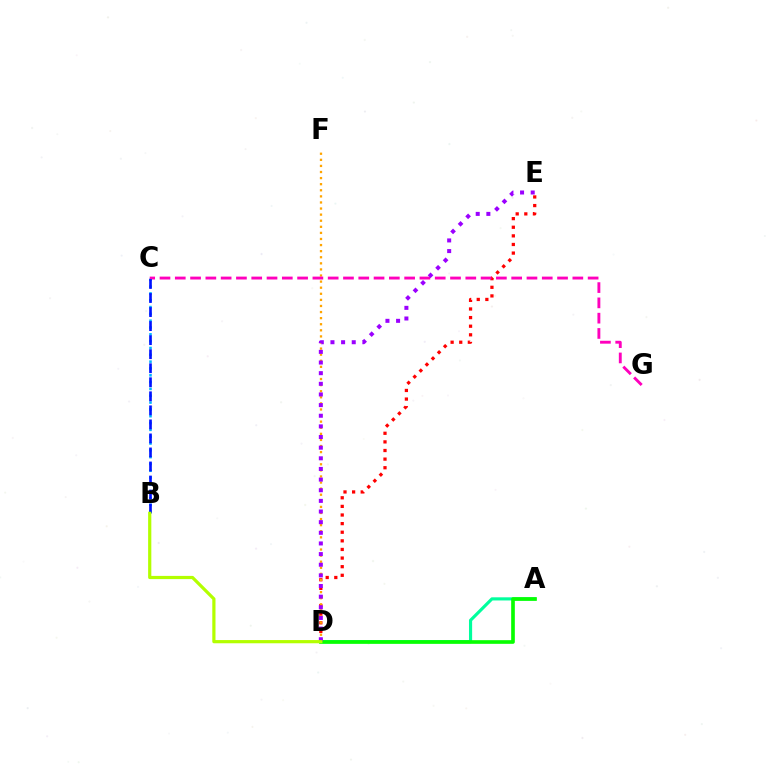{('A', 'D'): [{'color': '#00ff9d', 'line_style': 'solid', 'thickness': 2.26}, {'color': '#08ff00', 'line_style': 'solid', 'thickness': 2.63}], ('D', 'E'): [{'color': '#ff0000', 'line_style': 'dotted', 'thickness': 2.34}, {'color': '#9b00ff', 'line_style': 'dotted', 'thickness': 2.89}], ('D', 'F'): [{'color': '#ffa500', 'line_style': 'dotted', 'thickness': 1.65}], ('B', 'C'): [{'color': '#00b5ff', 'line_style': 'dotted', 'thickness': 1.85}, {'color': '#0010ff', 'line_style': 'dashed', 'thickness': 1.91}], ('C', 'G'): [{'color': '#ff00bd', 'line_style': 'dashed', 'thickness': 2.08}], ('B', 'D'): [{'color': '#b3ff00', 'line_style': 'solid', 'thickness': 2.31}]}